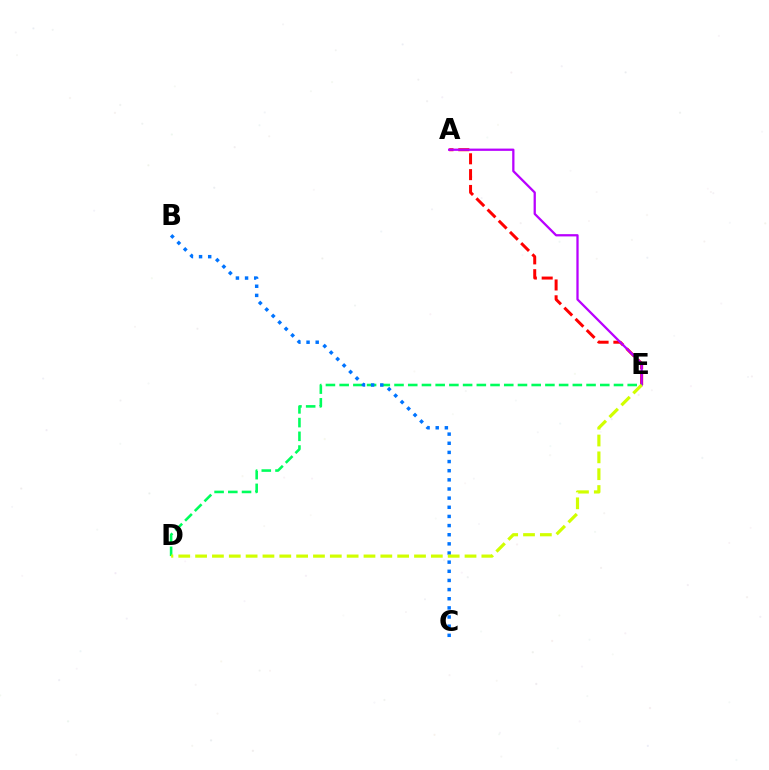{('A', 'E'): [{'color': '#ff0000', 'line_style': 'dashed', 'thickness': 2.15}, {'color': '#b900ff', 'line_style': 'solid', 'thickness': 1.64}], ('D', 'E'): [{'color': '#00ff5c', 'line_style': 'dashed', 'thickness': 1.86}, {'color': '#d1ff00', 'line_style': 'dashed', 'thickness': 2.29}], ('B', 'C'): [{'color': '#0074ff', 'line_style': 'dotted', 'thickness': 2.48}]}